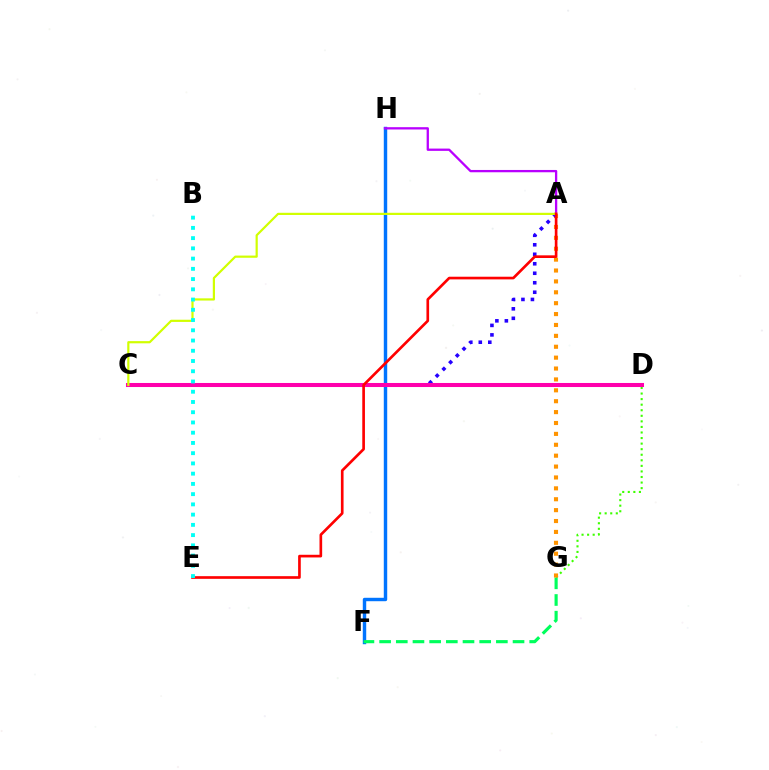{('D', 'G'): [{'color': '#3dff00', 'line_style': 'dotted', 'thickness': 1.51}], ('F', 'H'): [{'color': '#0074ff', 'line_style': 'solid', 'thickness': 2.47}], ('F', 'G'): [{'color': '#00ff5c', 'line_style': 'dashed', 'thickness': 2.27}], ('A', 'H'): [{'color': '#b900ff', 'line_style': 'solid', 'thickness': 1.66}], ('A', 'G'): [{'color': '#ff9400', 'line_style': 'dotted', 'thickness': 2.96}], ('A', 'C'): [{'color': '#2500ff', 'line_style': 'dotted', 'thickness': 2.58}, {'color': '#d1ff00', 'line_style': 'solid', 'thickness': 1.58}], ('C', 'D'): [{'color': '#ff00ac', 'line_style': 'solid', 'thickness': 2.91}], ('A', 'E'): [{'color': '#ff0000', 'line_style': 'solid', 'thickness': 1.92}], ('B', 'E'): [{'color': '#00fff6', 'line_style': 'dotted', 'thickness': 2.78}]}